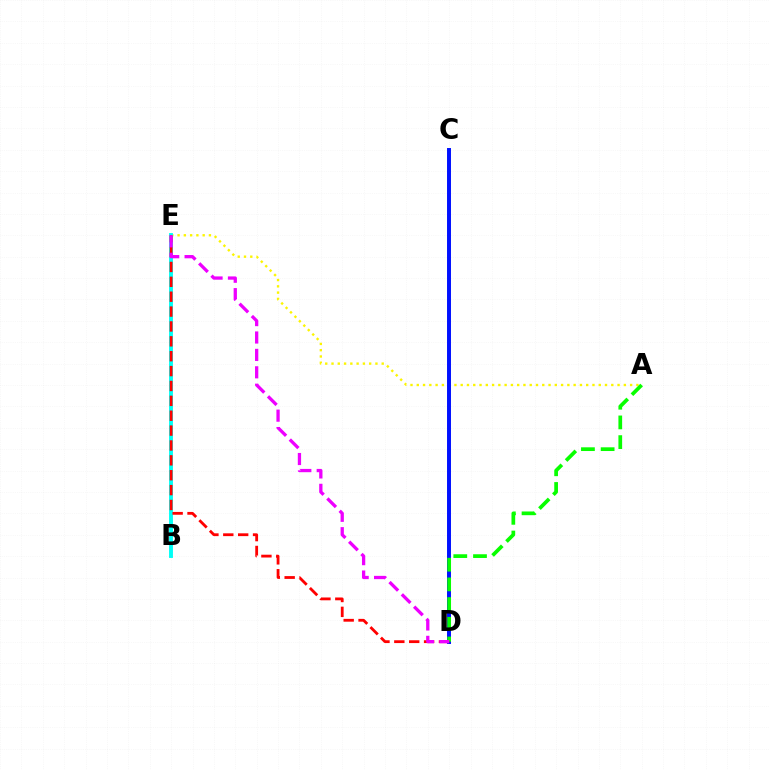{('A', 'E'): [{'color': '#fcf500', 'line_style': 'dotted', 'thickness': 1.7}], ('C', 'D'): [{'color': '#0010ff', 'line_style': 'solid', 'thickness': 2.85}], ('B', 'E'): [{'color': '#00fff6', 'line_style': 'solid', 'thickness': 2.8}], ('A', 'D'): [{'color': '#08ff00', 'line_style': 'dashed', 'thickness': 2.68}], ('D', 'E'): [{'color': '#ff0000', 'line_style': 'dashed', 'thickness': 2.02}, {'color': '#ee00ff', 'line_style': 'dashed', 'thickness': 2.36}]}